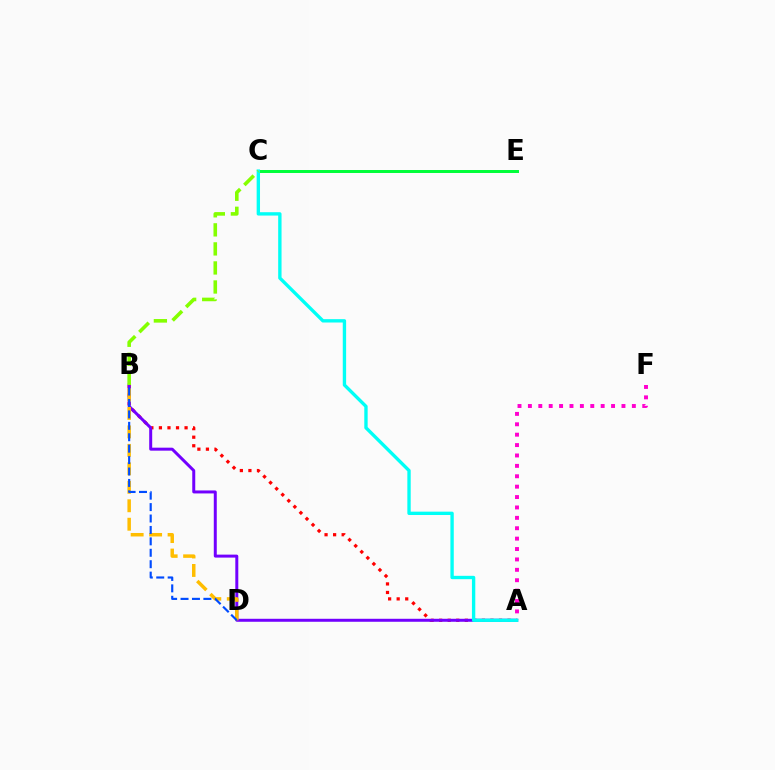{('A', 'B'): [{'color': '#ff0000', 'line_style': 'dotted', 'thickness': 2.32}, {'color': '#7200ff', 'line_style': 'solid', 'thickness': 2.15}], ('B', 'D'): [{'color': '#ffbd00', 'line_style': 'dashed', 'thickness': 2.51}, {'color': '#004bff', 'line_style': 'dashed', 'thickness': 1.55}], ('C', 'E'): [{'color': '#00ff39', 'line_style': 'solid', 'thickness': 2.14}], ('A', 'F'): [{'color': '#ff00cf', 'line_style': 'dotted', 'thickness': 2.82}], ('A', 'C'): [{'color': '#00fff6', 'line_style': 'solid', 'thickness': 2.42}], ('B', 'C'): [{'color': '#84ff00', 'line_style': 'dashed', 'thickness': 2.59}]}